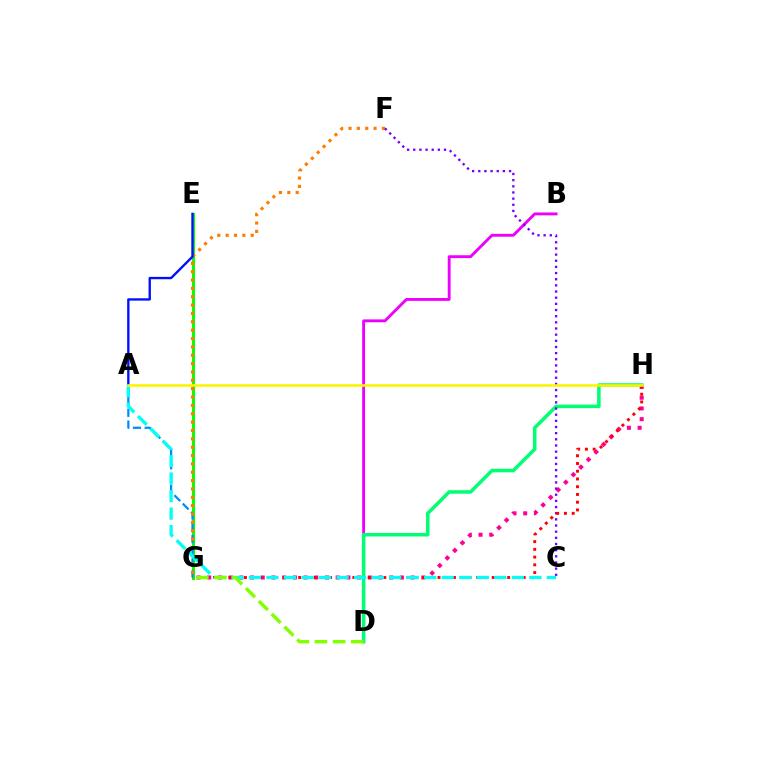{('B', 'D'): [{'color': '#ee00ff', 'line_style': 'solid', 'thickness': 2.06}], ('E', 'G'): [{'color': '#08ff00', 'line_style': 'solid', 'thickness': 2.21}], ('G', 'H'): [{'color': '#ff0094', 'line_style': 'dotted', 'thickness': 2.91}, {'color': '#ff0000', 'line_style': 'dotted', 'thickness': 2.1}], ('D', 'H'): [{'color': '#00ff74', 'line_style': 'solid', 'thickness': 2.53}], ('A', 'G'): [{'color': '#008cff', 'line_style': 'dashed', 'thickness': 1.61}], ('F', 'G'): [{'color': '#ff7c00', 'line_style': 'dotted', 'thickness': 2.27}], ('A', 'E'): [{'color': '#0010ff', 'line_style': 'solid', 'thickness': 1.7}], ('C', 'F'): [{'color': '#7200ff', 'line_style': 'dotted', 'thickness': 1.67}], ('A', 'C'): [{'color': '#00fff6', 'line_style': 'dashed', 'thickness': 2.38}], ('A', 'H'): [{'color': '#fcf500', 'line_style': 'solid', 'thickness': 1.87}], ('D', 'G'): [{'color': '#84ff00', 'line_style': 'dashed', 'thickness': 2.47}]}